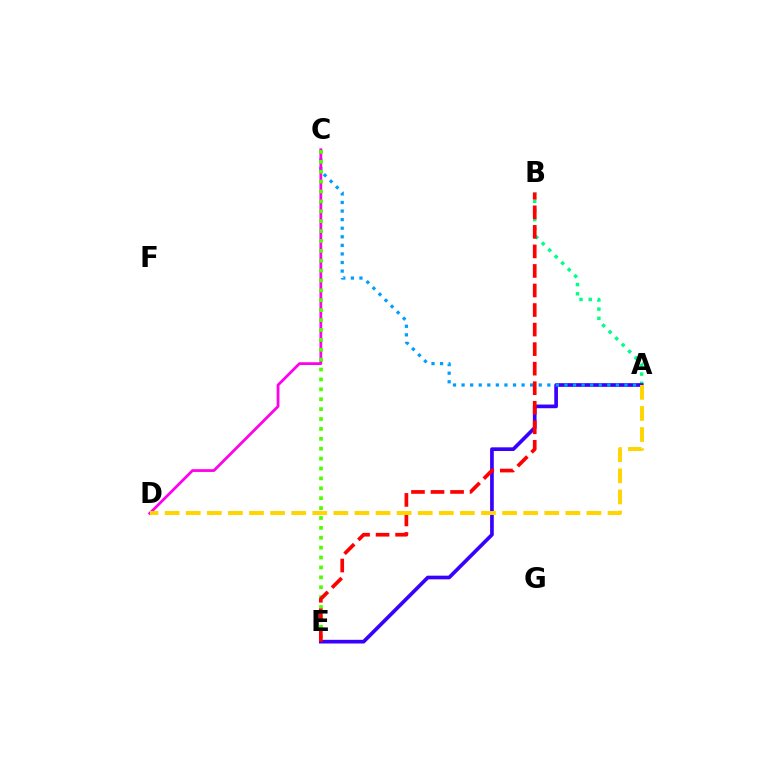{('A', 'B'): [{'color': '#00ff86', 'line_style': 'dotted', 'thickness': 2.5}], ('A', 'E'): [{'color': '#3700ff', 'line_style': 'solid', 'thickness': 2.65}], ('A', 'C'): [{'color': '#009eff', 'line_style': 'dotted', 'thickness': 2.33}], ('C', 'D'): [{'color': '#ff00ed', 'line_style': 'solid', 'thickness': 1.99}], ('C', 'E'): [{'color': '#4fff00', 'line_style': 'dotted', 'thickness': 2.69}], ('B', 'E'): [{'color': '#ff0000', 'line_style': 'dashed', 'thickness': 2.65}], ('A', 'D'): [{'color': '#ffd500', 'line_style': 'dashed', 'thickness': 2.87}]}